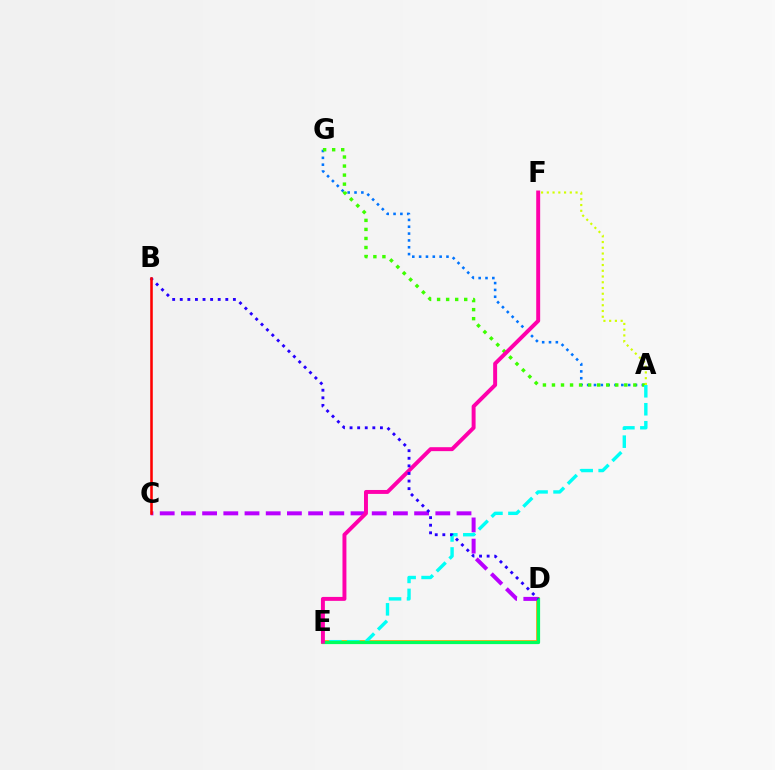{('D', 'E'): [{'color': '#ff9400', 'line_style': 'solid', 'thickness': 2.62}, {'color': '#00ff5c', 'line_style': 'solid', 'thickness': 2.31}], ('A', 'G'): [{'color': '#0074ff', 'line_style': 'dotted', 'thickness': 1.86}, {'color': '#3dff00', 'line_style': 'dotted', 'thickness': 2.46}], ('C', 'D'): [{'color': '#b900ff', 'line_style': 'dashed', 'thickness': 2.88}], ('A', 'F'): [{'color': '#d1ff00', 'line_style': 'dotted', 'thickness': 1.56}], ('A', 'E'): [{'color': '#00fff6', 'line_style': 'dashed', 'thickness': 2.44}], ('E', 'F'): [{'color': '#ff00ac', 'line_style': 'solid', 'thickness': 2.84}], ('B', 'D'): [{'color': '#2500ff', 'line_style': 'dotted', 'thickness': 2.06}], ('B', 'C'): [{'color': '#ff0000', 'line_style': 'solid', 'thickness': 1.84}]}